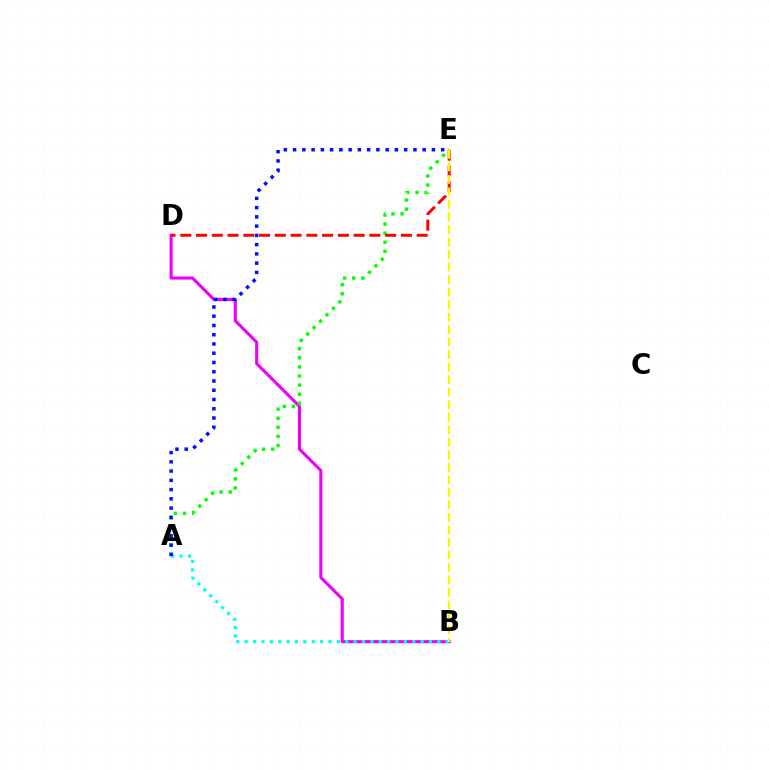{('B', 'D'): [{'color': '#ee00ff', 'line_style': 'solid', 'thickness': 2.22}], ('A', 'E'): [{'color': '#08ff00', 'line_style': 'dotted', 'thickness': 2.47}, {'color': '#0010ff', 'line_style': 'dotted', 'thickness': 2.51}], ('A', 'B'): [{'color': '#00fff6', 'line_style': 'dotted', 'thickness': 2.28}], ('D', 'E'): [{'color': '#ff0000', 'line_style': 'dashed', 'thickness': 2.14}], ('B', 'E'): [{'color': '#fcf500', 'line_style': 'dashed', 'thickness': 1.7}]}